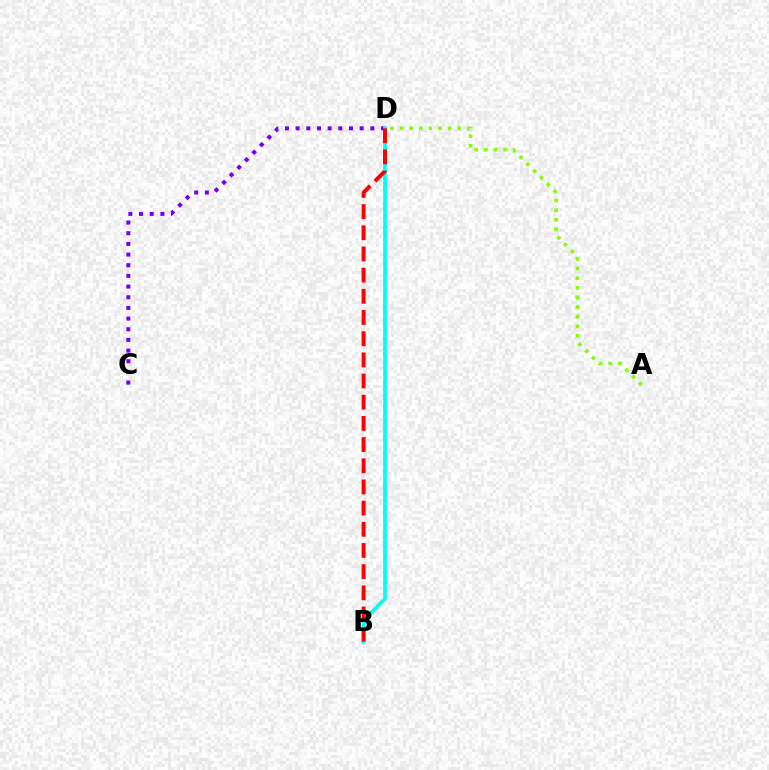{('A', 'D'): [{'color': '#84ff00', 'line_style': 'dotted', 'thickness': 2.61}], ('C', 'D'): [{'color': '#7200ff', 'line_style': 'dotted', 'thickness': 2.9}], ('B', 'D'): [{'color': '#00fff6', 'line_style': 'solid', 'thickness': 2.68}, {'color': '#ff0000', 'line_style': 'dashed', 'thickness': 2.88}]}